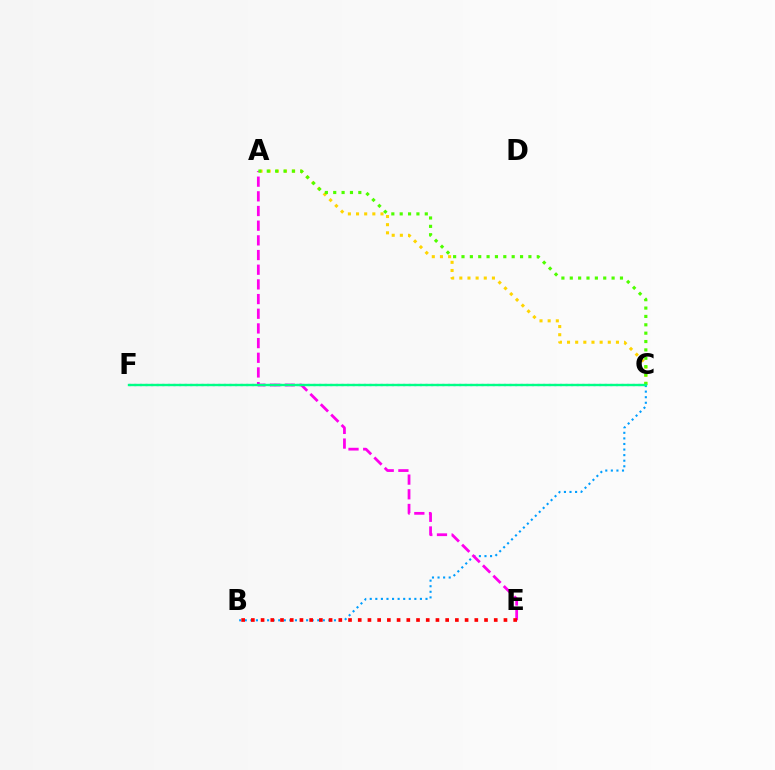{('B', 'C'): [{'color': '#009eff', 'line_style': 'dotted', 'thickness': 1.51}], ('A', 'E'): [{'color': '#ff00ed', 'line_style': 'dashed', 'thickness': 1.99}], ('B', 'E'): [{'color': '#ff0000', 'line_style': 'dotted', 'thickness': 2.64}], ('A', 'C'): [{'color': '#ffd500', 'line_style': 'dotted', 'thickness': 2.21}, {'color': '#4fff00', 'line_style': 'dotted', 'thickness': 2.27}], ('C', 'F'): [{'color': '#3700ff', 'line_style': 'dotted', 'thickness': 1.52}, {'color': '#00ff86', 'line_style': 'solid', 'thickness': 1.71}]}